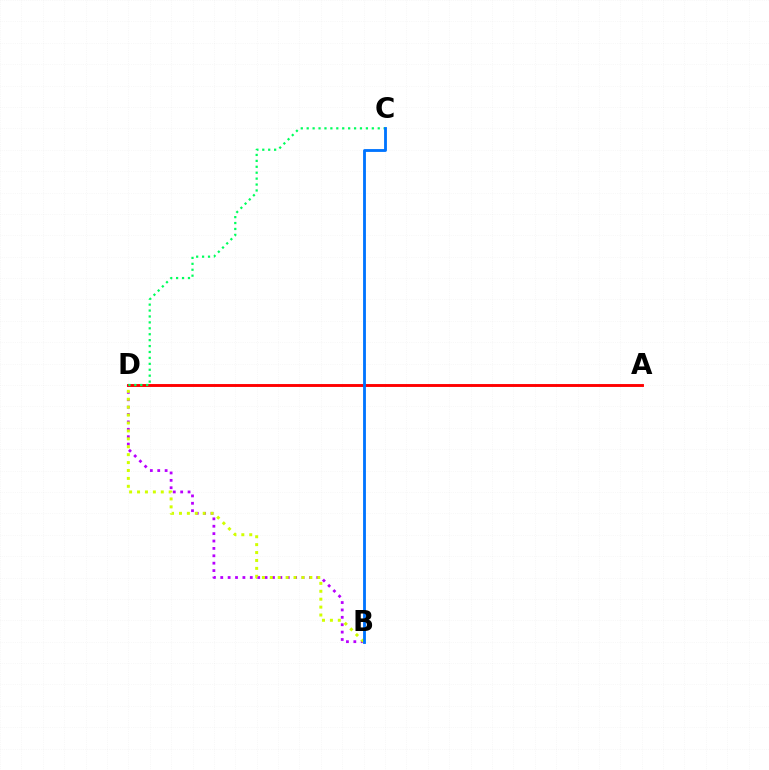{('B', 'D'): [{'color': '#b900ff', 'line_style': 'dotted', 'thickness': 2.01}, {'color': '#d1ff00', 'line_style': 'dotted', 'thickness': 2.15}], ('A', 'D'): [{'color': '#ff0000', 'line_style': 'solid', 'thickness': 2.08}], ('C', 'D'): [{'color': '#00ff5c', 'line_style': 'dotted', 'thickness': 1.61}], ('B', 'C'): [{'color': '#0074ff', 'line_style': 'solid', 'thickness': 2.04}]}